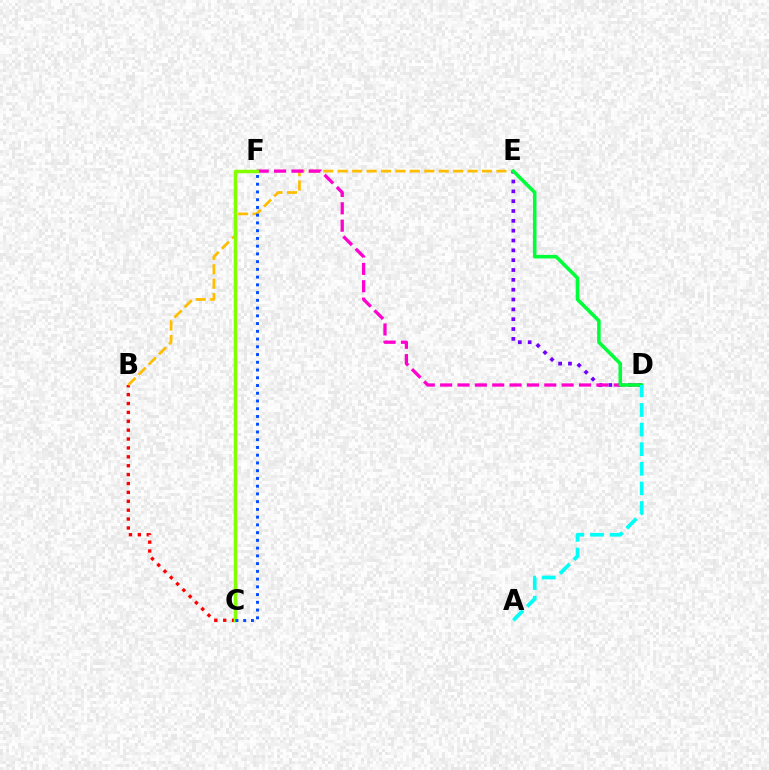{('B', 'C'): [{'color': '#ff0000', 'line_style': 'dotted', 'thickness': 2.42}], ('B', 'E'): [{'color': '#ffbd00', 'line_style': 'dashed', 'thickness': 1.96}], ('D', 'E'): [{'color': '#7200ff', 'line_style': 'dotted', 'thickness': 2.67}, {'color': '#00ff39', 'line_style': 'solid', 'thickness': 2.56}], ('D', 'F'): [{'color': '#ff00cf', 'line_style': 'dashed', 'thickness': 2.36}], ('C', 'F'): [{'color': '#84ff00', 'line_style': 'solid', 'thickness': 2.52}, {'color': '#004bff', 'line_style': 'dotted', 'thickness': 2.1}], ('A', 'D'): [{'color': '#00fff6', 'line_style': 'dashed', 'thickness': 2.66}]}